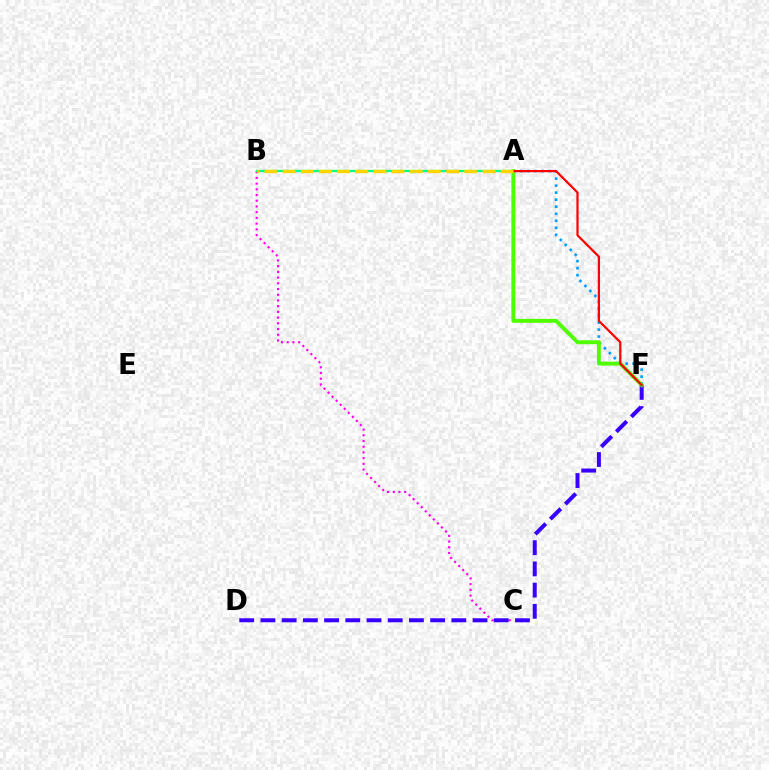{('B', 'C'): [{'color': '#ff00ed', 'line_style': 'dotted', 'thickness': 1.55}], ('A', 'F'): [{'color': '#009eff', 'line_style': 'dotted', 'thickness': 1.91}, {'color': '#4fff00', 'line_style': 'solid', 'thickness': 2.8}, {'color': '#ff0000', 'line_style': 'solid', 'thickness': 1.59}], ('A', 'B'): [{'color': '#00ff86', 'line_style': 'solid', 'thickness': 1.63}, {'color': '#ffd500', 'line_style': 'dashed', 'thickness': 2.47}], ('D', 'F'): [{'color': '#3700ff', 'line_style': 'dashed', 'thickness': 2.88}]}